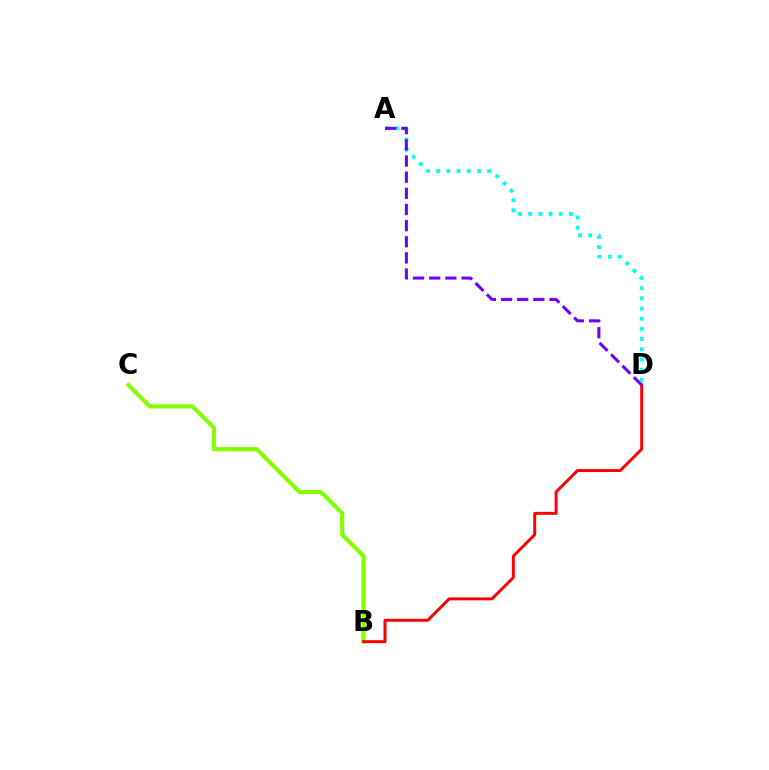{('B', 'C'): [{'color': '#84ff00', 'line_style': 'solid', 'thickness': 2.97}], ('B', 'D'): [{'color': '#ff0000', 'line_style': 'solid', 'thickness': 2.13}], ('A', 'D'): [{'color': '#00fff6', 'line_style': 'dotted', 'thickness': 2.77}, {'color': '#7200ff', 'line_style': 'dashed', 'thickness': 2.19}]}